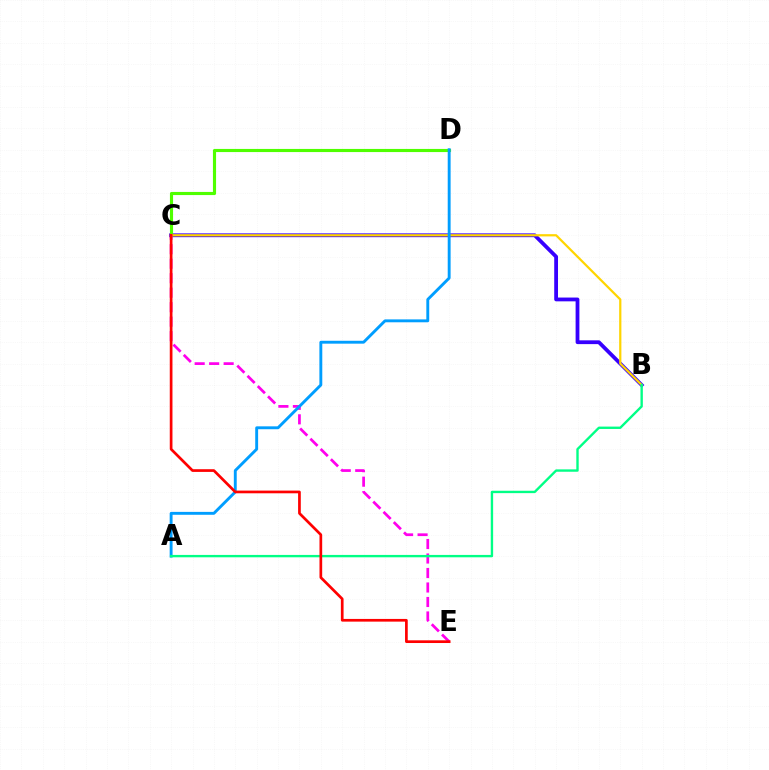{('B', 'C'): [{'color': '#3700ff', 'line_style': 'solid', 'thickness': 2.73}, {'color': '#ffd500', 'line_style': 'solid', 'thickness': 1.6}], ('C', 'D'): [{'color': '#4fff00', 'line_style': 'solid', 'thickness': 2.25}], ('C', 'E'): [{'color': '#ff00ed', 'line_style': 'dashed', 'thickness': 1.97}, {'color': '#ff0000', 'line_style': 'solid', 'thickness': 1.94}], ('A', 'D'): [{'color': '#009eff', 'line_style': 'solid', 'thickness': 2.08}], ('A', 'B'): [{'color': '#00ff86', 'line_style': 'solid', 'thickness': 1.71}]}